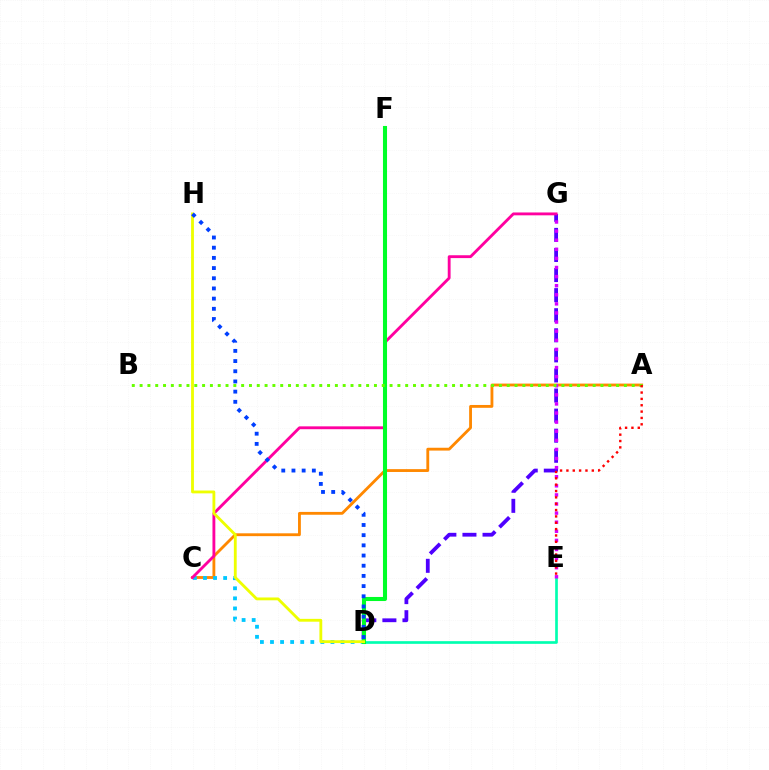{('D', 'G'): [{'color': '#4f00ff', 'line_style': 'dashed', 'thickness': 2.73}], ('A', 'C'): [{'color': '#ff8800', 'line_style': 'solid', 'thickness': 2.04}], ('D', 'E'): [{'color': '#00ffaf', 'line_style': 'solid', 'thickness': 1.92}], ('C', 'D'): [{'color': '#00c7ff', 'line_style': 'dotted', 'thickness': 2.74}], ('C', 'G'): [{'color': '#ff00a0', 'line_style': 'solid', 'thickness': 2.05}], ('E', 'G'): [{'color': '#d600ff', 'line_style': 'dotted', 'thickness': 2.47}], ('D', 'F'): [{'color': '#00ff27', 'line_style': 'solid', 'thickness': 2.93}], ('A', 'B'): [{'color': '#66ff00', 'line_style': 'dotted', 'thickness': 2.12}], ('D', 'H'): [{'color': '#eeff00', 'line_style': 'solid', 'thickness': 2.04}, {'color': '#003fff', 'line_style': 'dotted', 'thickness': 2.77}], ('A', 'E'): [{'color': '#ff0000', 'line_style': 'dotted', 'thickness': 1.73}]}